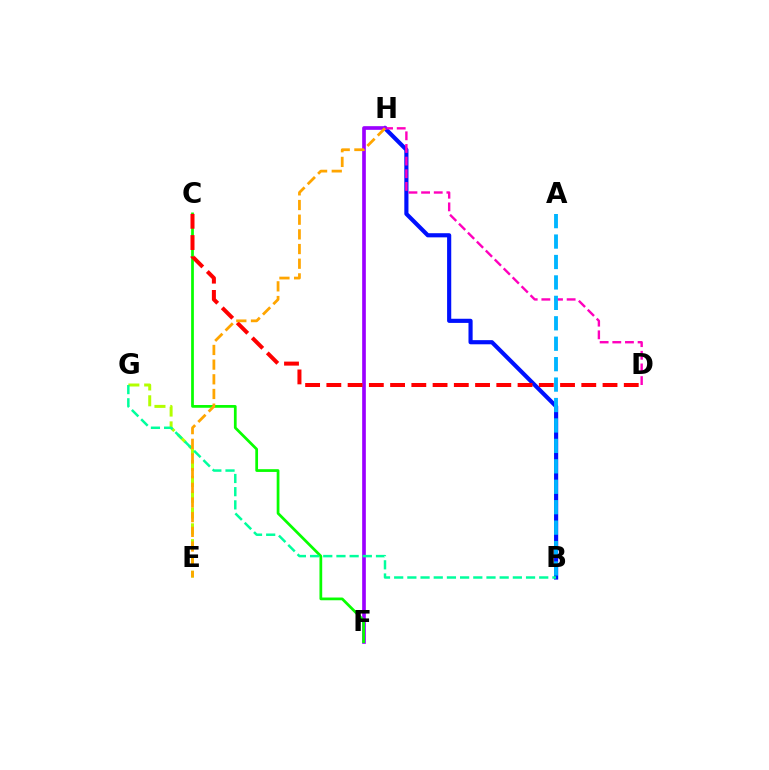{('B', 'H'): [{'color': '#0010ff', 'line_style': 'solid', 'thickness': 2.98}], ('D', 'H'): [{'color': '#ff00bd', 'line_style': 'dashed', 'thickness': 1.72}], ('F', 'H'): [{'color': '#9b00ff', 'line_style': 'solid', 'thickness': 2.64}], ('C', 'F'): [{'color': '#08ff00', 'line_style': 'solid', 'thickness': 1.97}], ('A', 'B'): [{'color': '#00b5ff', 'line_style': 'dashed', 'thickness': 2.78}], ('E', 'G'): [{'color': '#b3ff00', 'line_style': 'dashed', 'thickness': 2.15}], ('C', 'D'): [{'color': '#ff0000', 'line_style': 'dashed', 'thickness': 2.89}], ('B', 'G'): [{'color': '#00ff9d', 'line_style': 'dashed', 'thickness': 1.79}], ('E', 'H'): [{'color': '#ffa500', 'line_style': 'dashed', 'thickness': 1.99}]}